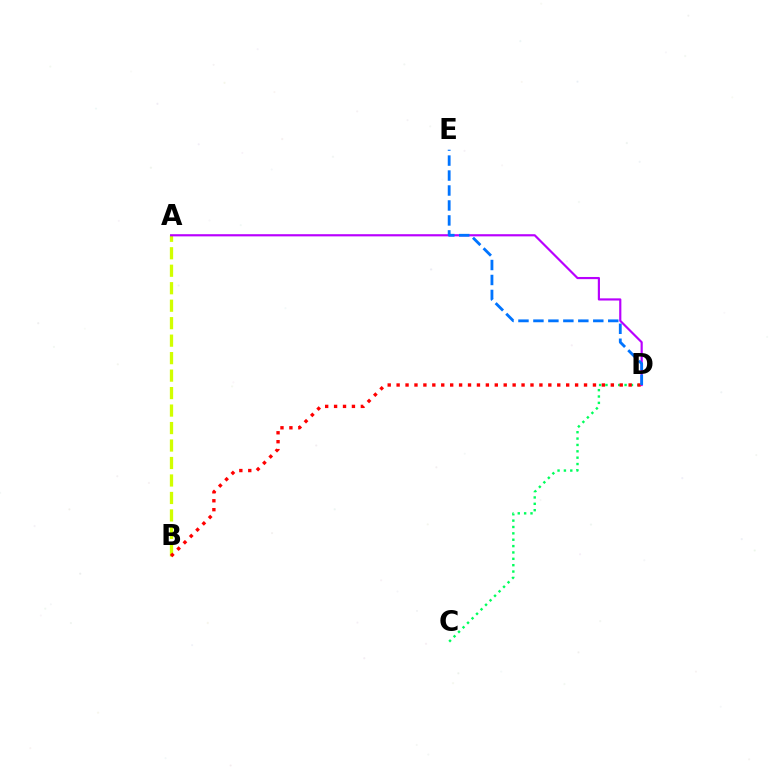{('C', 'D'): [{'color': '#00ff5c', 'line_style': 'dotted', 'thickness': 1.73}], ('A', 'B'): [{'color': '#d1ff00', 'line_style': 'dashed', 'thickness': 2.37}], ('A', 'D'): [{'color': '#b900ff', 'line_style': 'solid', 'thickness': 1.56}], ('B', 'D'): [{'color': '#ff0000', 'line_style': 'dotted', 'thickness': 2.42}], ('D', 'E'): [{'color': '#0074ff', 'line_style': 'dashed', 'thickness': 2.03}]}